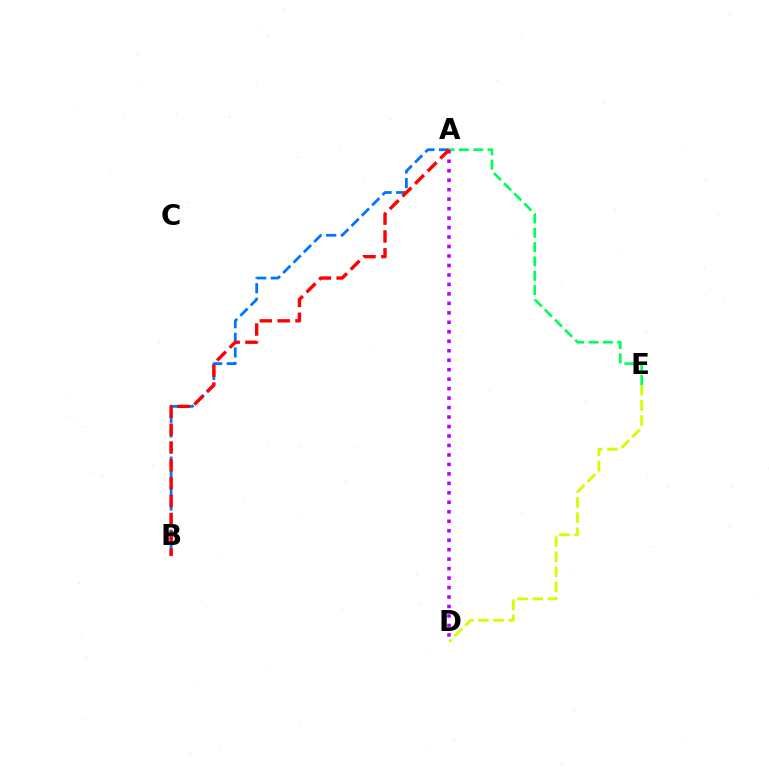{('D', 'E'): [{'color': '#d1ff00', 'line_style': 'dashed', 'thickness': 2.06}], ('A', 'B'): [{'color': '#0074ff', 'line_style': 'dashed', 'thickness': 1.99}, {'color': '#ff0000', 'line_style': 'dashed', 'thickness': 2.42}], ('A', 'E'): [{'color': '#00ff5c', 'line_style': 'dashed', 'thickness': 1.95}], ('A', 'D'): [{'color': '#b900ff', 'line_style': 'dotted', 'thickness': 2.57}]}